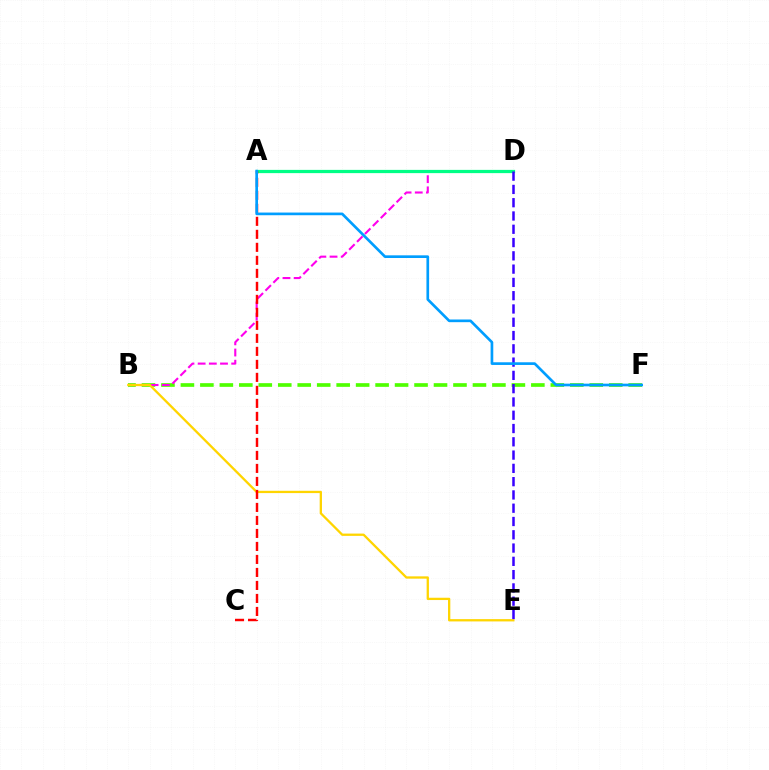{('B', 'F'): [{'color': '#4fff00', 'line_style': 'dashed', 'thickness': 2.64}], ('B', 'D'): [{'color': '#ff00ed', 'line_style': 'dashed', 'thickness': 1.52}], ('B', 'E'): [{'color': '#ffd500', 'line_style': 'solid', 'thickness': 1.65}], ('A', 'D'): [{'color': '#00ff86', 'line_style': 'solid', 'thickness': 2.34}], ('D', 'E'): [{'color': '#3700ff', 'line_style': 'dashed', 'thickness': 1.8}], ('A', 'C'): [{'color': '#ff0000', 'line_style': 'dashed', 'thickness': 1.77}], ('A', 'F'): [{'color': '#009eff', 'line_style': 'solid', 'thickness': 1.93}]}